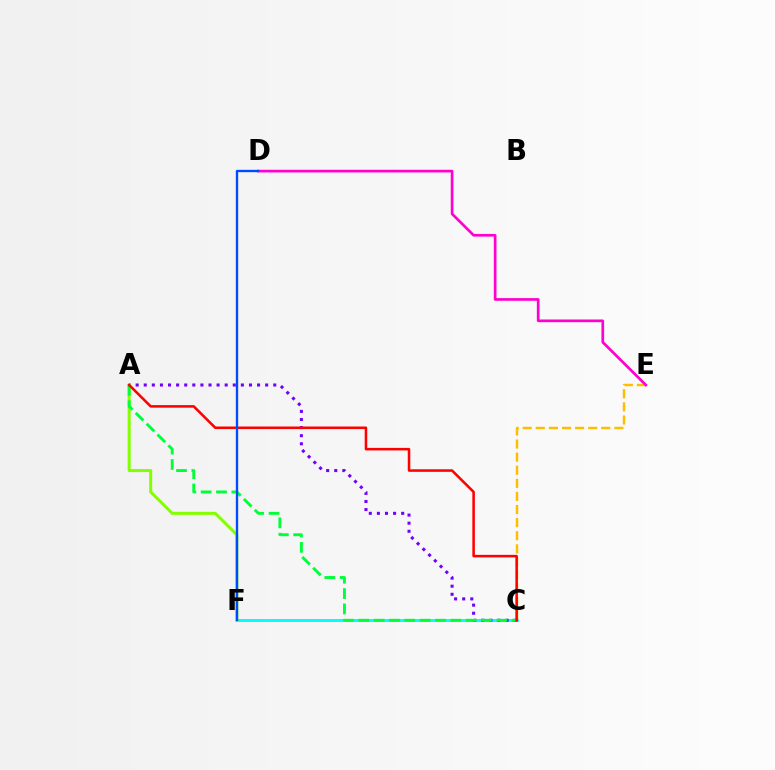{('C', 'F'): [{'color': '#00fff6', 'line_style': 'solid', 'thickness': 2.1}], ('A', 'C'): [{'color': '#7200ff', 'line_style': 'dotted', 'thickness': 2.2}, {'color': '#00ff39', 'line_style': 'dashed', 'thickness': 2.08}, {'color': '#ff0000', 'line_style': 'solid', 'thickness': 1.83}], ('C', 'E'): [{'color': '#ffbd00', 'line_style': 'dashed', 'thickness': 1.78}], ('A', 'F'): [{'color': '#84ff00', 'line_style': 'solid', 'thickness': 2.18}], ('D', 'E'): [{'color': '#ff00cf', 'line_style': 'solid', 'thickness': 1.94}], ('D', 'F'): [{'color': '#004bff', 'line_style': 'solid', 'thickness': 1.7}]}